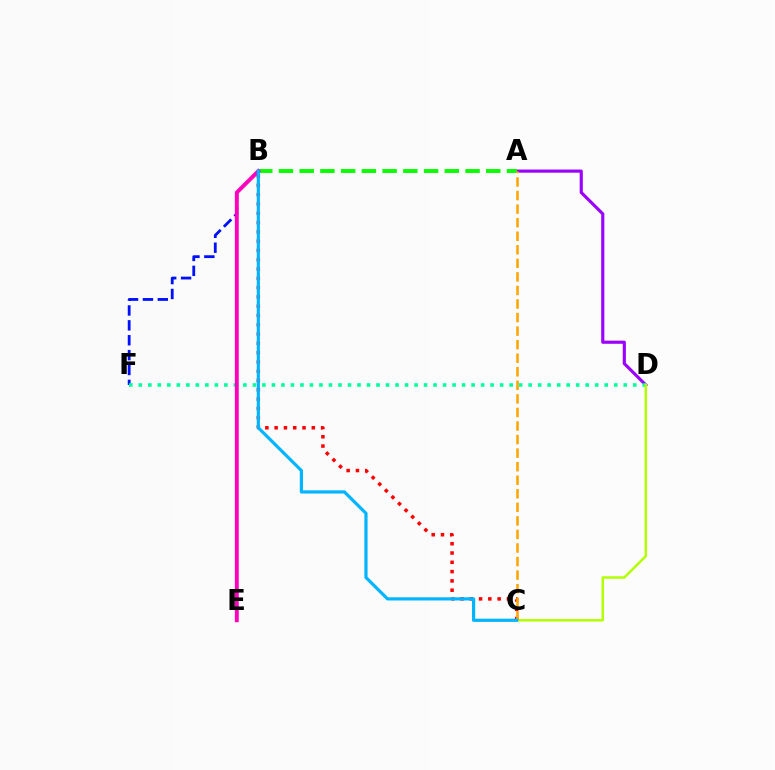{('B', 'F'): [{'color': '#0010ff', 'line_style': 'dashed', 'thickness': 2.02}], ('A', 'D'): [{'color': '#9b00ff', 'line_style': 'solid', 'thickness': 2.25}], ('A', 'B'): [{'color': '#08ff00', 'line_style': 'dashed', 'thickness': 2.82}], ('B', 'C'): [{'color': '#ff0000', 'line_style': 'dotted', 'thickness': 2.52}, {'color': '#00b5ff', 'line_style': 'solid', 'thickness': 2.29}], ('D', 'F'): [{'color': '#00ff9d', 'line_style': 'dotted', 'thickness': 2.58}], ('C', 'D'): [{'color': '#b3ff00', 'line_style': 'solid', 'thickness': 1.8}], ('A', 'C'): [{'color': '#ffa500', 'line_style': 'dashed', 'thickness': 1.84}], ('B', 'E'): [{'color': '#ff00bd', 'line_style': 'solid', 'thickness': 2.8}]}